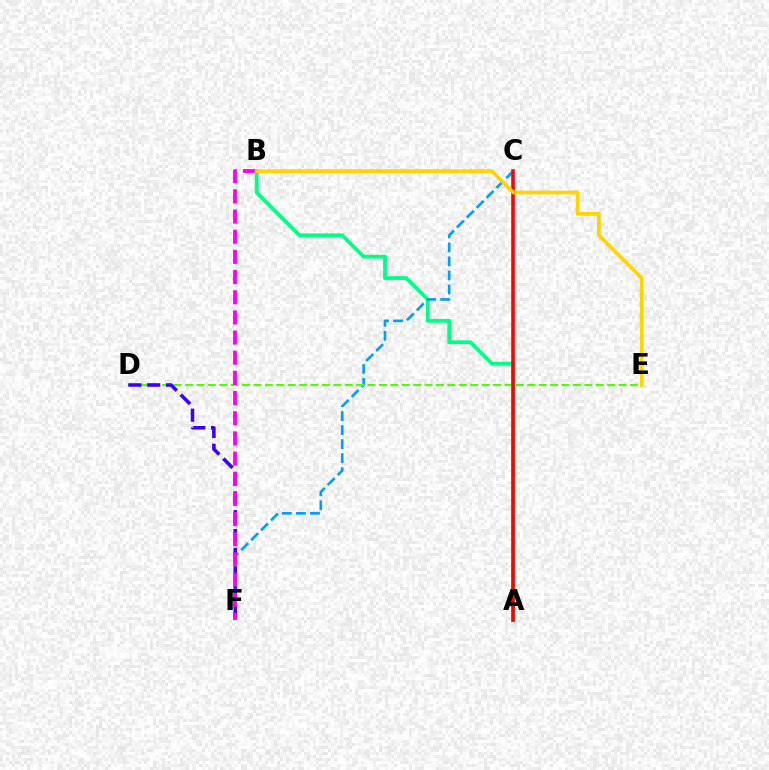{('A', 'B'): [{'color': '#00ff86', 'line_style': 'solid', 'thickness': 2.71}], ('C', 'F'): [{'color': '#009eff', 'line_style': 'dashed', 'thickness': 1.9}], ('D', 'E'): [{'color': '#4fff00', 'line_style': 'dashed', 'thickness': 1.55}], ('A', 'C'): [{'color': '#ff0000', 'line_style': 'solid', 'thickness': 2.56}], ('D', 'F'): [{'color': '#3700ff', 'line_style': 'dashed', 'thickness': 2.56}], ('B', 'F'): [{'color': '#ff00ed', 'line_style': 'dashed', 'thickness': 2.74}], ('B', 'E'): [{'color': '#ffd500', 'line_style': 'solid', 'thickness': 2.67}]}